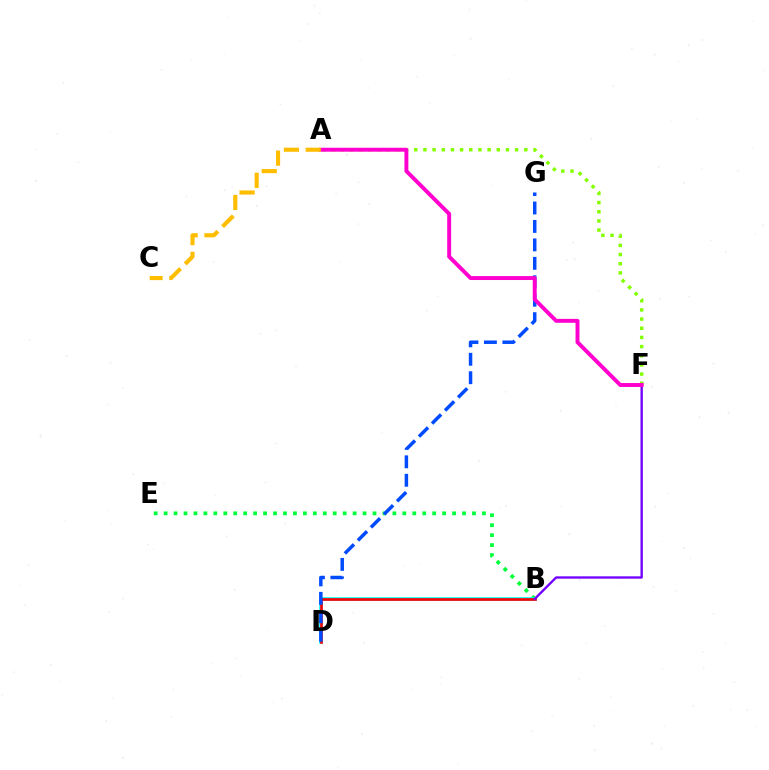{('A', 'F'): [{'color': '#84ff00', 'line_style': 'dotted', 'thickness': 2.49}, {'color': '#ff00cf', 'line_style': 'solid', 'thickness': 2.83}], ('B', 'E'): [{'color': '#00ff39', 'line_style': 'dotted', 'thickness': 2.7}], ('B', 'D'): [{'color': '#00fff6', 'line_style': 'solid', 'thickness': 2.62}, {'color': '#ff0000', 'line_style': 'solid', 'thickness': 1.92}], ('B', 'F'): [{'color': '#7200ff', 'line_style': 'solid', 'thickness': 1.69}], ('D', 'G'): [{'color': '#004bff', 'line_style': 'dashed', 'thickness': 2.51}], ('A', 'C'): [{'color': '#ffbd00', 'line_style': 'dashed', 'thickness': 2.96}]}